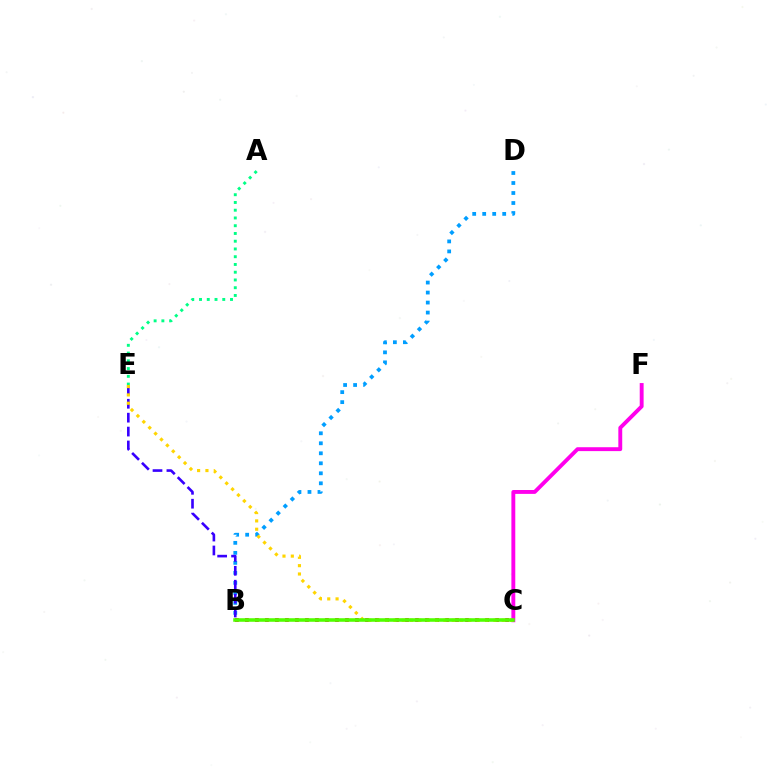{('B', 'D'): [{'color': '#009eff', 'line_style': 'dotted', 'thickness': 2.72}], ('B', 'E'): [{'color': '#3700ff', 'line_style': 'dashed', 'thickness': 1.89}], ('B', 'C'): [{'color': '#ff0000', 'line_style': 'dotted', 'thickness': 2.72}, {'color': '#4fff00', 'line_style': 'solid', 'thickness': 2.56}], ('C', 'F'): [{'color': '#ff00ed', 'line_style': 'solid', 'thickness': 2.8}], ('A', 'E'): [{'color': '#00ff86', 'line_style': 'dotted', 'thickness': 2.11}], ('C', 'E'): [{'color': '#ffd500', 'line_style': 'dotted', 'thickness': 2.26}]}